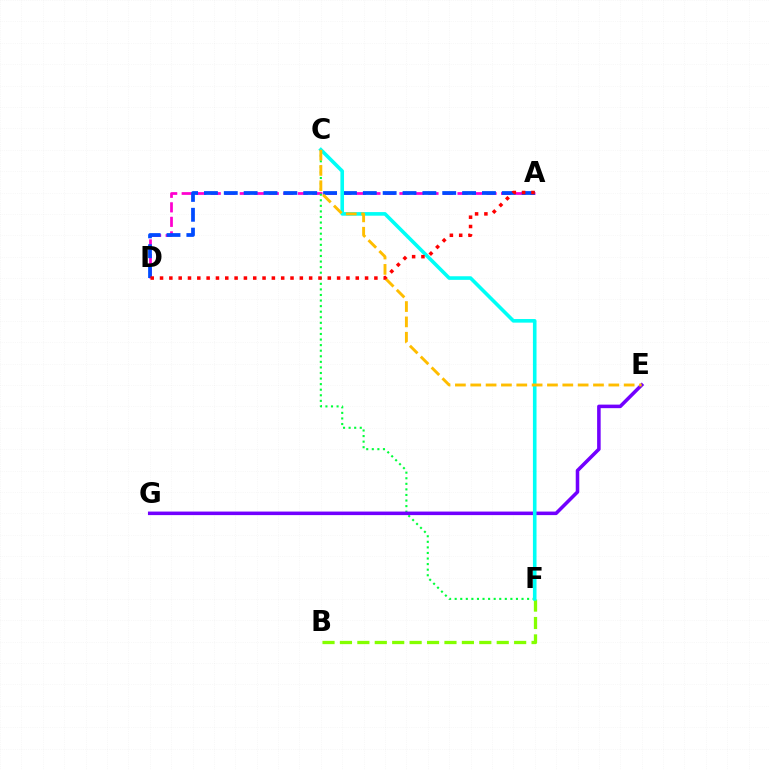{('A', 'D'): [{'color': '#ff00cf', 'line_style': 'dashed', 'thickness': 1.97}, {'color': '#004bff', 'line_style': 'dashed', 'thickness': 2.7}, {'color': '#ff0000', 'line_style': 'dotted', 'thickness': 2.53}], ('C', 'F'): [{'color': '#00ff39', 'line_style': 'dotted', 'thickness': 1.51}, {'color': '#00fff6', 'line_style': 'solid', 'thickness': 2.59}], ('B', 'F'): [{'color': '#84ff00', 'line_style': 'dashed', 'thickness': 2.37}], ('E', 'G'): [{'color': '#7200ff', 'line_style': 'solid', 'thickness': 2.55}], ('C', 'E'): [{'color': '#ffbd00', 'line_style': 'dashed', 'thickness': 2.08}]}